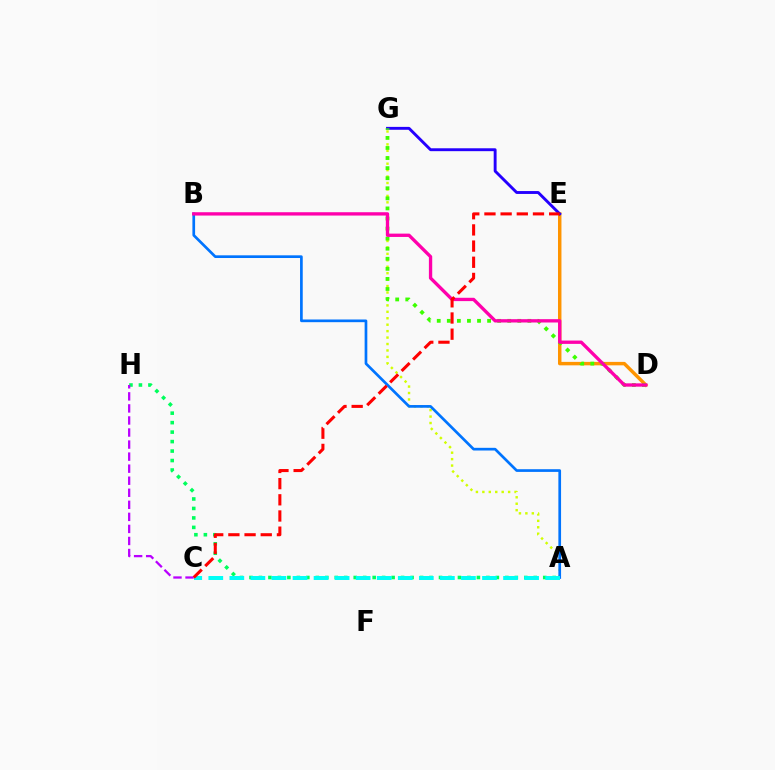{('A', 'G'): [{'color': '#d1ff00', 'line_style': 'dotted', 'thickness': 1.75}], ('D', 'E'): [{'color': '#ff9400', 'line_style': 'solid', 'thickness': 2.49}], ('A', 'B'): [{'color': '#0074ff', 'line_style': 'solid', 'thickness': 1.94}], ('E', 'G'): [{'color': '#2500ff', 'line_style': 'solid', 'thickness': 2.08}], ('D', 'G'): [{'color': '#3dff00', 'line_style': 'dotted', 'thickness': 2.74}], ('A', 'H'): [{'color': '#00ff5c', 'line_style': 'dotted', 'thickness': 2.57}], ('A', 'C'): [{'color': '#00fff6', 'line_style': 'dashed', 'thickness': 2.86}], ('C', 'H'): [{'color': '#b900ff', 'line_style': 'dashed', 'thickness': 1.64}], ('B', 'D'): [{'color': '#ff00ac', 'line_style': 'solid', 'thickness': 2.39}], ('C', 'E'): [{'color': '#ff0000', 'line_style': 'dashed', 'thickness': 2.2}]}